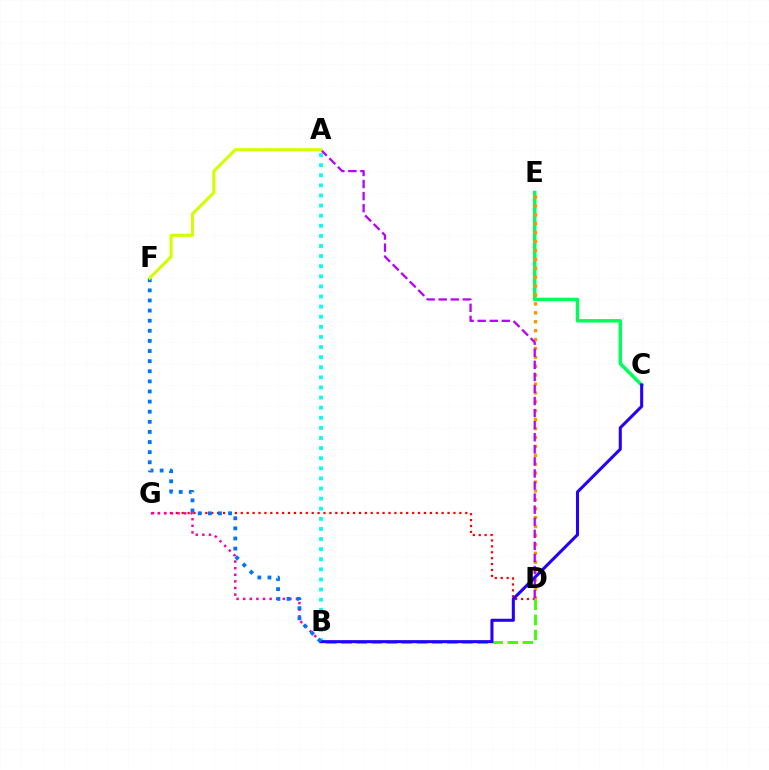{('D', 'G'): [{'color': '#ff0000', 'line_style': 'dotted', 'thickness': 1.61}], ('B', 'G'): [{'color': '#ff00ac', 'line_style': 'dotted', 'thickness': 1.79}], ('A', 'B'): [{'color': '#00fff6', 'line_style': 'dotted', 'thickness': 2.75}], ('C', 'E'): [{'color': '#00ff5c', 'line_style': 'solid', 'thickness': 2.5}], ('B', 'D'): [{'color': '#3dff00', 'line_style': 'dashed', 'thickness': 2.05}], ('D', 'E'): [{'color': '#ff9400', 'line_style': 'dotted', 'thickness': 2.42}], ('A', 'D'): [{'color': '#b900ff', 'line_style': 'dashed', 'thickness': 1.64}], ('B', 'C'): [{'color': '#2500ff', 'line_style': 'solid', 'thickness': 2.2}], ('B', 'F'): [{'color': '#0074ff', 'line_style': 'dotted', 'thickness': 2.75}], ('A', 'F'): [{'color': '#d1ff00', 'line_style': 'solid', 'thickness': 2.22}]}